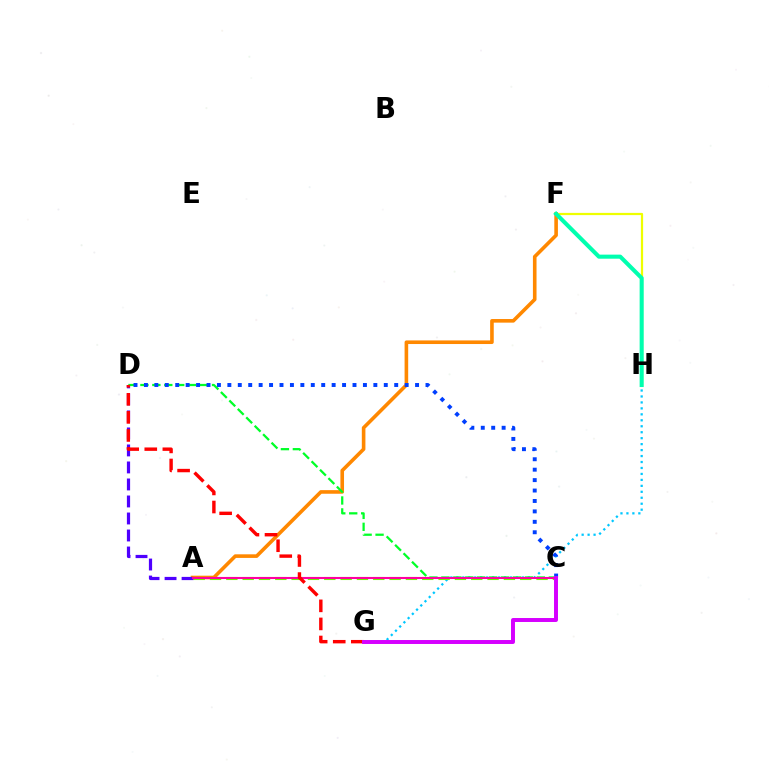{('G', 'H'): [{'color': '#00c7ff', 'line_style': 'dotted', 'thickness': 1.62}], ('A', 'F'): [{'color': '#ff8800', 'line_style': 'solid', 'thickness': 2.6}], ('F', 'H'): [{'color': '#eeff00', 'line_style': 'solid', 'thickness': 1.61}, {'color': '#00ffaf', 'line_style': 'solid', 'thickness': 2.93}], ('C', 'D'): [{'color': '#00ff27', 'line_style': 'dashed', 'thickness': 1.62}, {'color': '#003fff', 'line_style': 'dotted', 'thickness': 2.83}], ('A', 'C'): [{'color': '#66ff00', 'line_style': 'dashed', 'thickness': 2.22}, {'color': '#ff00a0', 'line_style': 'solid', 'thickness': 1.5}], ('A', 'D'): [{'color': '#4f00ff', 'line_style': 'dashed', 'thickness': 2.31}], ('D', 'G'): [{'color': '#ff0000', 'line_style': 'dashed', 'thickness': 2.46}], ('C', 'G'): [{'color': '#d600ff', 'line_style': 'solid', 'thickness': 2.85}]}